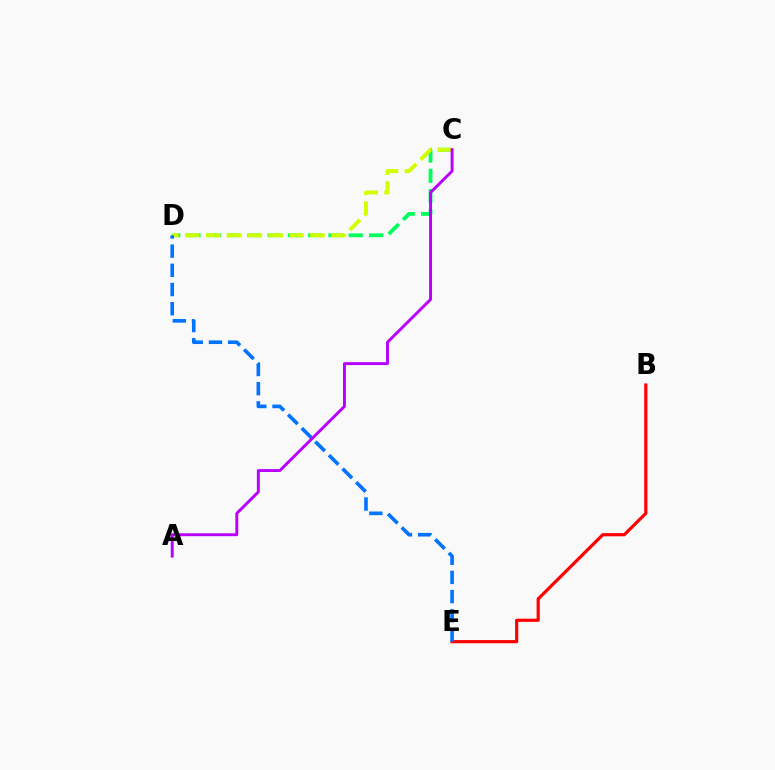{('B', 'E'): [{'color': '#ff0000', 'line_style': 'solid', 'thickness': 2.29}], ('C', 'D'): [{'color': '#00ff5c', 'line_style': 'dashed', 'thickness': 2.75}, {'color': '#d1ff00', 'line_style': 'dashed', 'thickness': 2.83}], ('D', 'E'): [{'color': '#0074ff', 'line_style': 'dashed', 'thickness': 2.61}], ('A', 'C'): [{'color': '#b900ff', 'line_style': 'solid', 'thickness': 2.1}]}